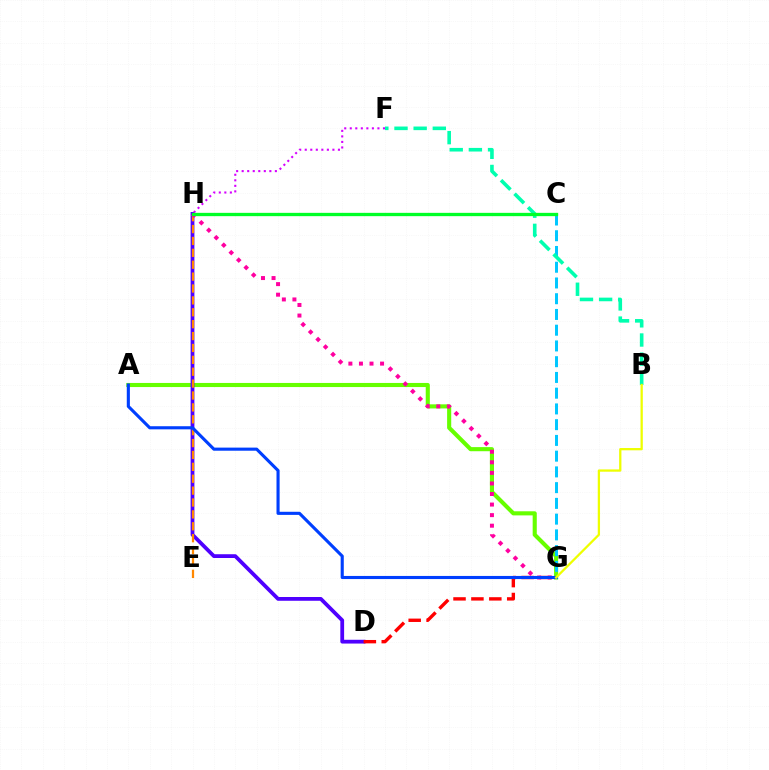{('A', 'G'): [{'color': '#66ff00', 'line_style': 'solid', 'thickness': 2.96}, {'color': '#003fff', 'line_style': 'solid', 'thickness': 2.24}], ('D', 'H'): [{'color': '#4f00ff', 'line_style': 'solid', 'thickness': 2.72}], ('C', 'G'): [{'color': '#00c7ff', 'line_style': 'dashed', 'thickness': 2.14}], ('B', 'F'): [{'color': '#00ffaf', 'line_style': 'dashed', 'thickness': 2.6}], ('D', 'G'): [{'color': '#ff0000', 'line_style': 'dashed', 'thickness': 2.43}], ('E', 'H'): [{'color': '#ff8800', 'line_style': 'dashed', 'thickness': 1.62}], ('G', 'H'): [{'color': '#ff00a0', 'line_style': 'dotted', 'thickness': 2.87}], ('F', 'H'): [{'color': '#d600ff', 'line_style': 'dotted', 'thickness': 1.5}], ('B', 'G'): [{'color': '#eeff00', 'line_style': 'solid', 'thickness': 1.64}], ('C', 'H'): [{'color': '#00ff27', 'line_style': 'solid', 'thickness': 2.38}]}